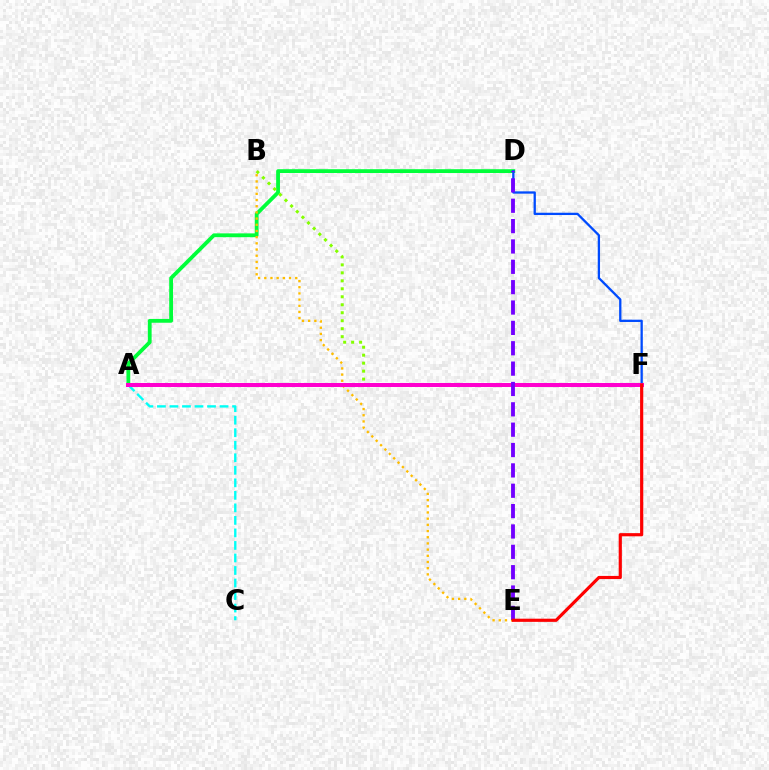{('A', 'C'): [{'color': '#00fff6', 'line_style': 'dashed', 'thickness': 1.7}], ('A', 'D'): [{'color': '#00ff39', 'line_style': 'solid', 'thickness': 2.74}], ('D', 'F'): [{'color': '#004bff', 'line_style': 'solid', 'thickness': 1.65}], ('B', 'F'): [{'color': '#84ff00', 'line_style': 'dotted', 'thickness': 2.17}], ('B', 'E'): [{'color': '#ffbd00', 'line_style': 'dotted', 'thickness': 1.68}], ('A', 'F'): [{'color': '#ff00cf', 'line_style': 'solid', 'thickness': 2.87}], ('D', 'E'): [{'color': '#7200ff', 'line_style': 'dashed', 'thickness': 2.77}], ('E', 'F'): [{'color': '#ff0000', 'line_style': 'solid', 'thickness': 2.28}]}